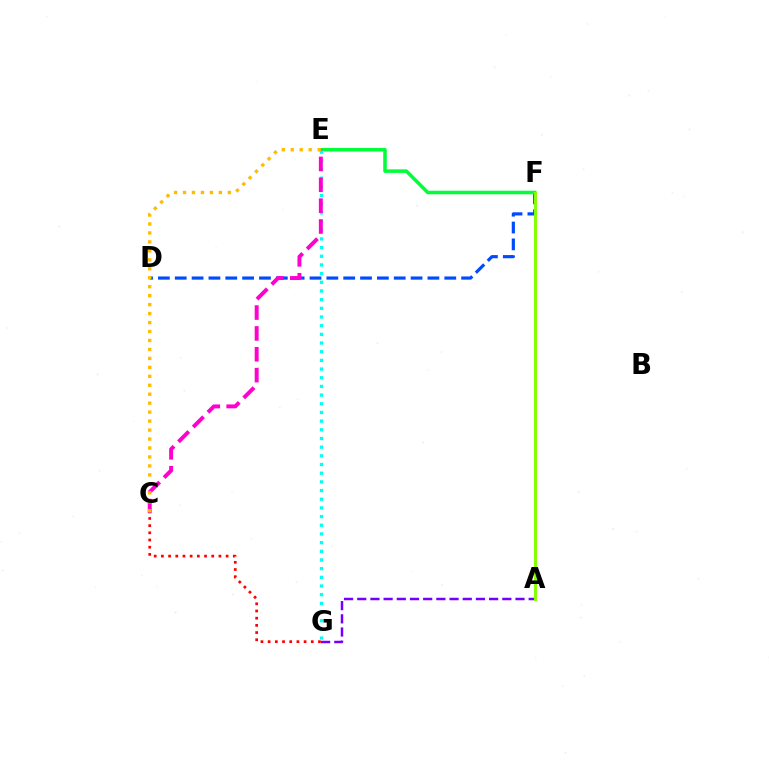{('A', 'G'): [{'color': '#7200ff', 'line_style': 'dashed', 'thickness': 1.79}], ('D', 'F'): [{'color': '#004bff', 'line_style': 'dashed', 'thickness': 2.29}], ('E', 'F'): [{'color': '#00ff39', 'line_style': 'solid', 'thickness': 2.54}], ('E', 'G'): [{'color': '#00fff6', 'line_style': 'dotted', 'thickness': 2.36}], ('C', 'E'): [{'color': '#ff00cf', 'line_style': 'dashed', 'thickness': 2.83}, {'color': '#ffbd00', 'line_style': 'dotted', 'thickness': 2.43}], ('C', 'G'): [{'color': '#ff0000', 'line_style': 'dotted', 'thickness': 1.95}], ('A', 'F'): [{'color': '#84ff00', 'line_style': 'solid', 'thickness': 2.11}]}